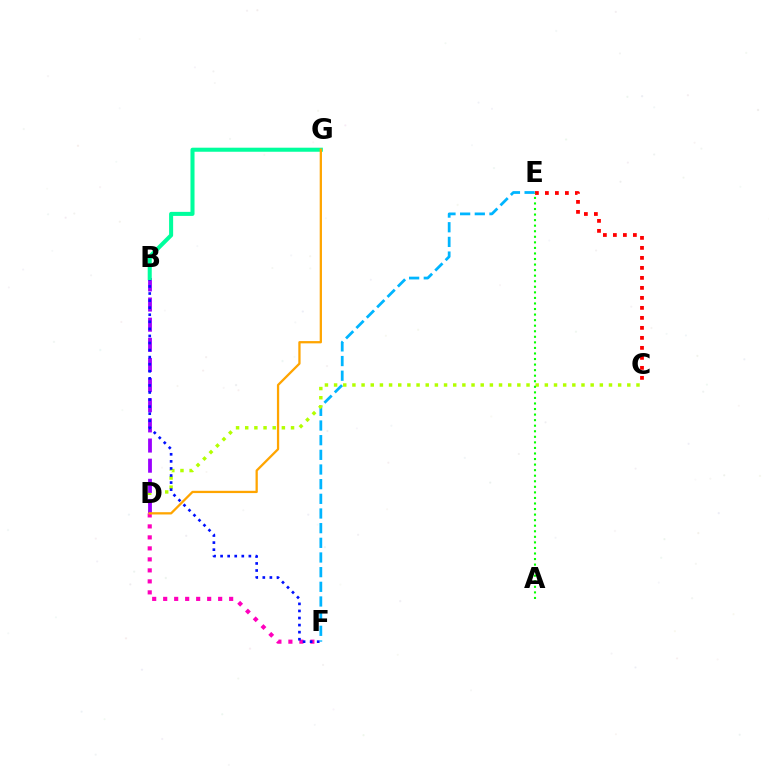{('E', 'F'): [{'color': '#00b5ff', 'line_style': 'dashed', 'thickness': 1.99}], ('C', 'D'): [{'color': '#b3ff00', 'line_style': 'dotted', 'thickness': 2.49}], ('C', 'E'): [{'color': '#ff0000', 'line_style': 'dotted', 'thickness': 2.72}], ('B', 'D'): [{'color': '#9b00ff', 'line_style': 'dashed', 'thickness': 2.74}], ('D', 'F'): [{'color': '#ff00bd', 'line_style': 'dotted', 'thickness': 2.99}], ('B', 'F'): [{'color': '#0010ff', 'line_style': 'dotted', 'thickness': 1.92}], ('B', 'G'): [{'color': '#00ff9d', 'line_style': 'solid', 'thickness': 2.91}], ('A', 'E'): [{'color': '#08ff00', 'line_style': 'dotted', 'thickness': 1.51}], ('D', 'G'): [{'color': '#ffa500', 'line_style': 'solid', 'thickness': 1.64}]}